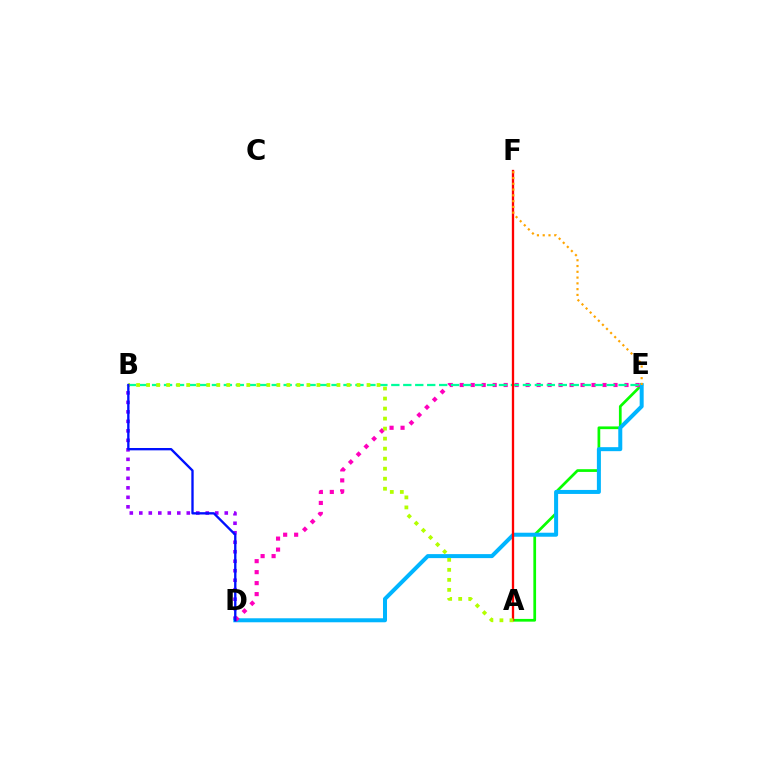{('B', 'D'): [{'color': '#9b00ff', 'line_style': 'dotted', 'thickness': 2.58}, {'color': '#0010ff', 'line_style': 'solid', 'thickness': 1.69}], ('A', 'E'): [{'color': '#08ff00', 'line_style': 'solid', 'thickness': 1.96}], ('D', 'E'): [{'color': '#00b5ff', 'line_style': 'solid', 'thickness': 2.88}, {'color': '#ff00bd', 'line_style': 'dotted', 'thickness': 2.98}], ('B', 'E'): [{'color': '#00ff9d', 'line_style': 'dashed', 'thickness': 1.63}], ('A', 'F'): [{'color': '#ff0000', 'line_style': 'solid', 'thickness': 1.66}], ('E', 'F'): [{'color': '#ffa500', 'line_style': 'dotted', 'thickness': 1.57}], ('A', 'B'): [{'color': '#b3ff00', 'line_style': 'dotted', 'thickness': 2.72}]}